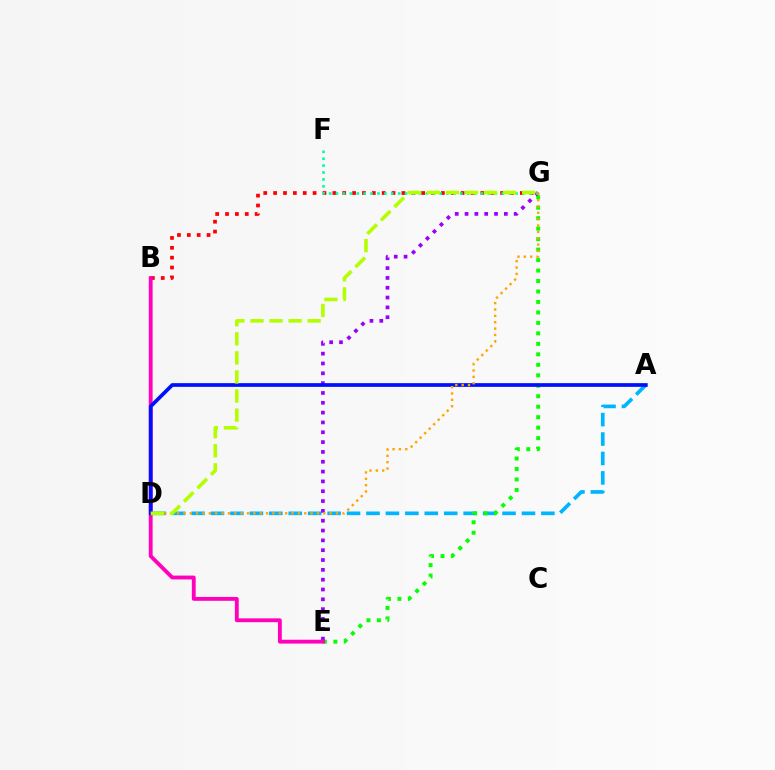{('B', 'G'): [{'color': '#ff0000', 'line_style': 'dotted', 'thickness': 2.68}], ('A', 'D'): [{'color': '#00b5ff', 'line_style': 'dashed', 'thickness': 2.64}, {'color': '#0010ff', 'line_style': 'solid', 'thickness': 2.67}], ('E', 'G'): [{'color': '#08ff00', 'line_style': 'dotted', 'thickness': 2.85}, {'color': '#9b00ff', 'line_style': 'dotted', 'thickness': 2.67}], ('F', 'G'): [{'color': '#00ff9d', 'line_style': 'dotted', 'thickness': 1.88}], ('B', 'E'): [{'color': '#ff00bd', 'line_style': 'solid', 'thickness': 2.76}], ('D', 'G'): [{'color': '#ffa500', 'line_style': 'dotted', 'thickness': 1.73}, {'color': '#b3ff00', 'line_style': 'dashed', 'thickness': 2.59}]}